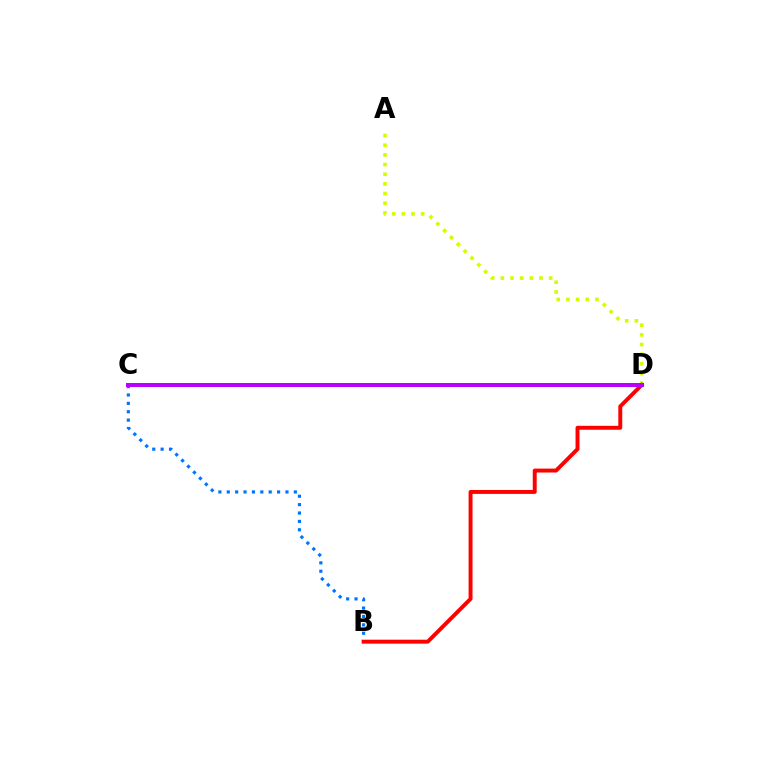{('B', 'C'): [{'color': '#0074ff', 'line_style': 'dotted', 'thickness': 2.28}], ('A', 'D'): [{'color': '#d1ff00', 'line_style': 'dotted', 'thickness': 2.63}], ('B', 'D'): [{'color': '#ff0000', 'line_style': 'solid', 'thickness': 2.83}], ('C', 'D'): [{'color': '#00ff5c', 'line_style': 'solid', 'thickness': 2.01}, {'color': '#b900ff', 'line_style': 'solid', 'thickness': 2.89}]}